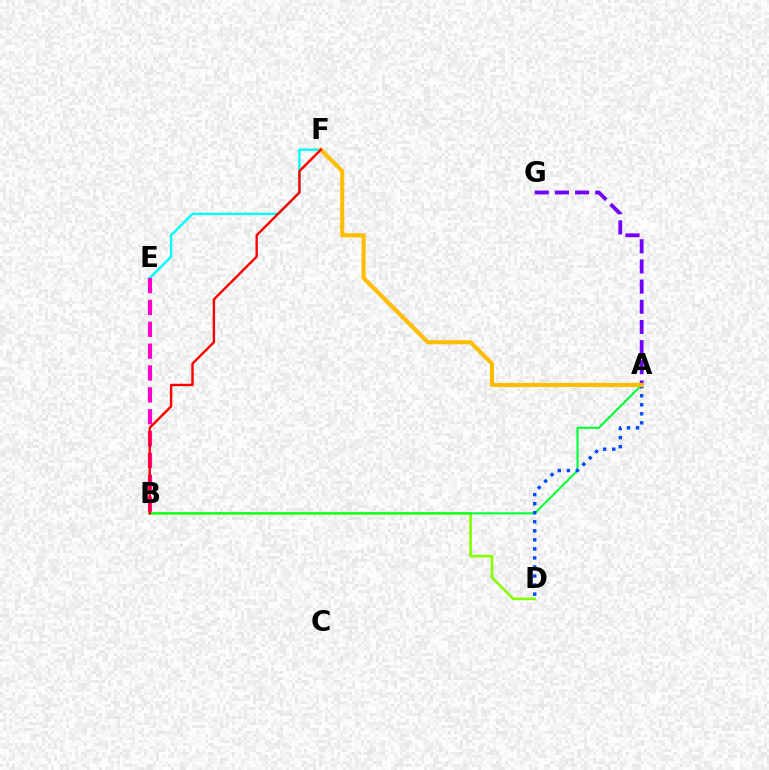{('B', 'D'): [{'color': '#84ff00', 'line_style': 'solid', 'thickness': 1.91}], ('A', 'G'): [{'color': '#7200ff', 'line_style': 'dashed', 'thickness': 2.74}], ('A', 'B'): [{'color': '#00ff39', 'line_style': 'solid', 'thickness': 1.5}], ('A', 'D'): [{'color': '#004bff', 'line_style': 'dotted', 'thickness': 2.46}], ('E', 'F'): [{'color': '#00fff6', 'line_style': 'solid', 'thickness': 1.74}], ('A', 'F'): [{'color': '#ffbd00', 'line_style': 'solid', 'thickness': 2.96}], ('B', 'E'): [{'color': '#ff00cf', 'line_style': 'dashed', 'thickness': 2.97}], ('B', 'F'): [{'color': '#ff0000', 'line_style': 'solid', 'thickness': 1.73}]}